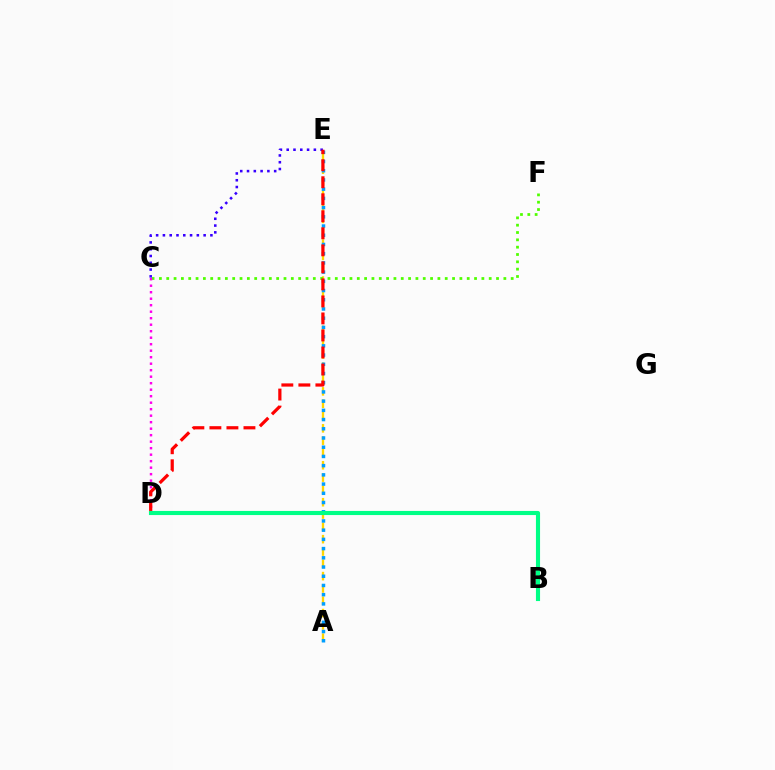{('A', 'E'): [{'color': '#ffd500', 'line_style': 'dashed', 'thickness': 1.67}, {'color': '#009eff', 'line_style': 'dotted', 'thickness': 2.5}], ('C', 'F'): [{'color': '#4fff00', 'line_style': 'dotted', 'thickness': 1.99}], ('C', 'E'): [{'color': '#3700ff', 'line_style': 'dotted', 'thickness': 1.84}], ('C', 'D'): [{'color': '#ff00ed', 'line_style': 'dotted', 'thickness': 1.77}], ('D', 'E'): [{'color': '#ff0000', 'line_style': 'dashed', 'thickness': 2.31}], ('B', 'D'): [{'color': '#00ff86', 'line_style': 'solid', 'thickness': 2.96}]}